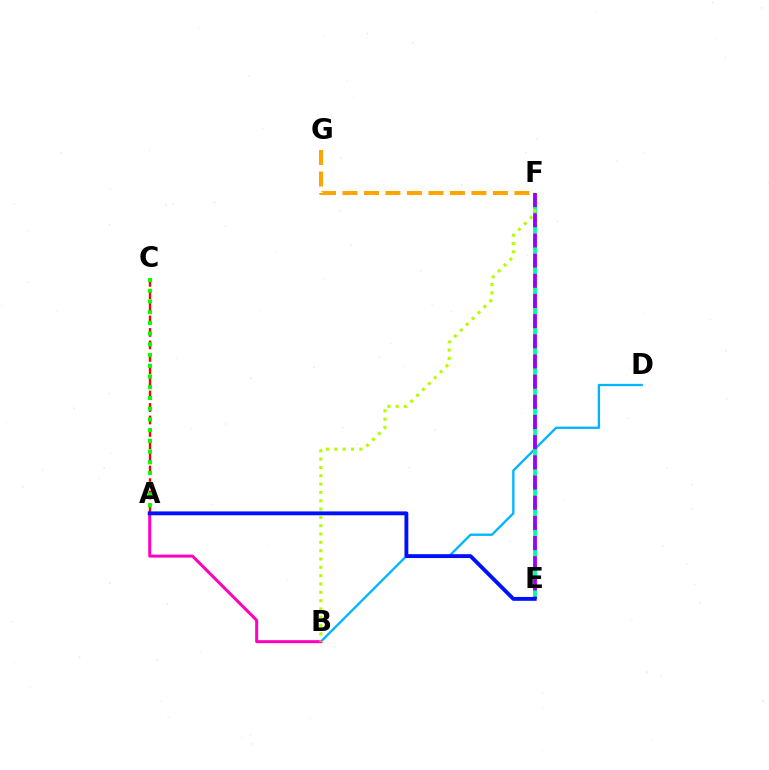{('B', 'D'): [{'color': '#00b5ff', 'line_style': 'solid', 'thickness': 1.67}], ('E', 'F'): [{'color': '#00ff9d', 'line_style': 'dashed', 'thickness': 2.76}, {'color': '#9b00ff', 'line_style': 'dashed', 'thickness': 2.74}], ('A', 'B'): [{'color': '#ff00bd', 'line_style': 'solid', 'thickness': 2.16}], ('A', 'C'): [{'color': '#ff0000', 'line_style': 'dashed', 'thickness': 1.7}, {'color': '#08ff00', 'line_style': 'dotted', 'thickness': 2.91}], ('F', 'G'): [{'color': '#ffa500', 'line_style': 'dashed', 'thickness': 2.92}], ('B', 'F'): [{'color': '#b3ff00', 'line_style': 'dotted', 'thickness': 2.26}], ('A', 'E'): [{'color': '#0010ff', 'line_style': 'solid', 'thickness': 2.78}]}